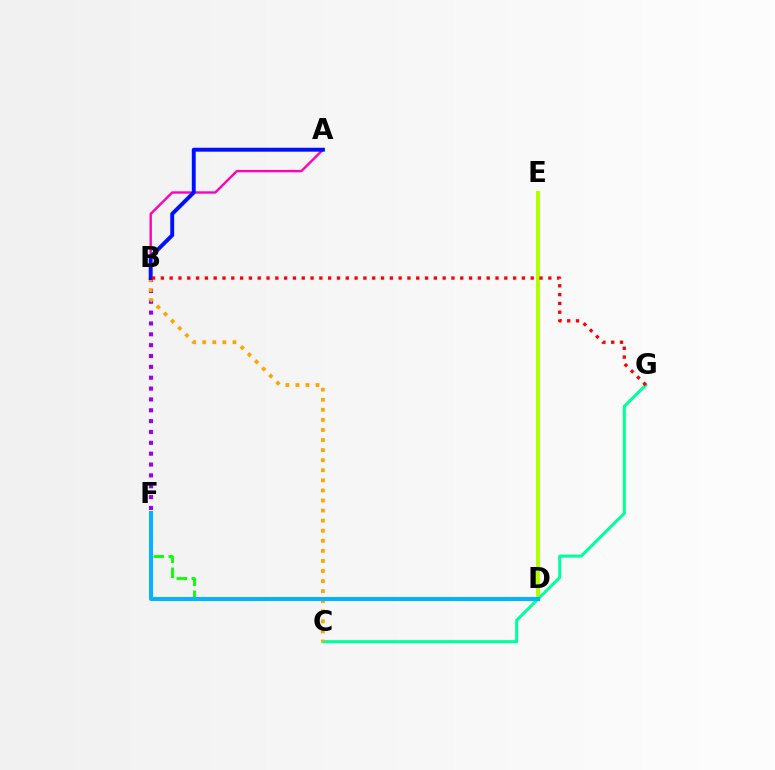{('D', 'F'): [{'color': '#08ff00', 'line_style': 'dashed', 'thickness': 2.04}, {'color': '#00b5ff', 'line_style': 'solid', 'thickness': 2.88}], ('D', 'E'): [{'color': '#b3ff00', 'line_style': 'solid', 'thickness': 2.86}], ('C', 'G'): [{'color': '#00ff9d', 'line_style': 'solid', 'thickness': 2.18}], ('A', 'B'): [{'color': '#ff00bd', 'line_style': 'solid', 'thickness': 1.71}, {'color': '#0010ff', 'line_style': 'solid', 'thickness': 2.83}], ('B', 'F'): [{'color': '#9b00ff', 'line_style': 'dotted', 'thickness': 2.95}], ('B', 'C'): [{'color': '#ffa500', 'line_style': 'dotted', 'thickness': 2.74}], ('B', 'G'): [{'color': '#ff0000', 'line_style': 'dotted', 'thickness': 2.39}]}